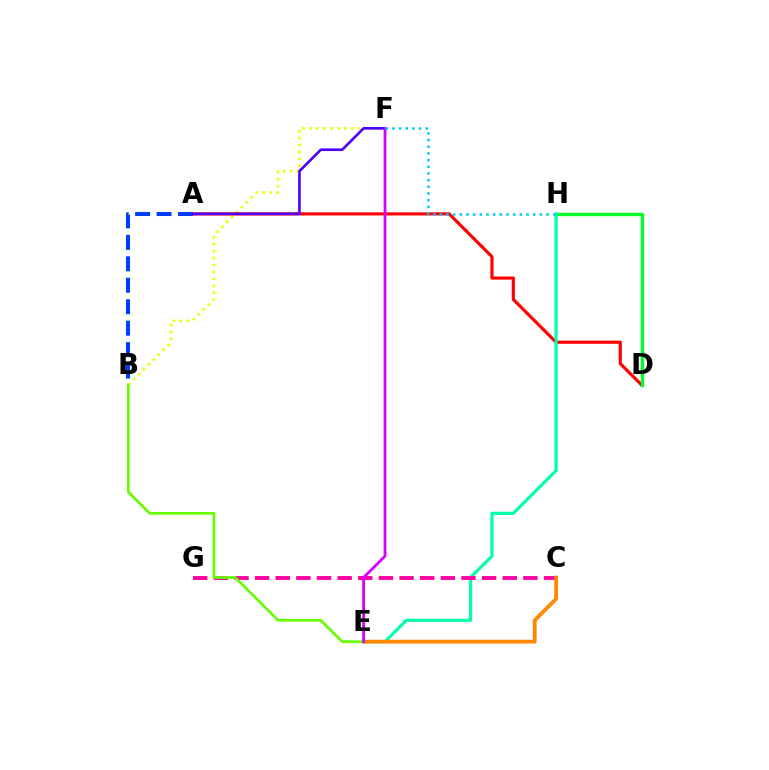{('B', 'F'): [{'color': '#eeff00', 'line_style': 'dotted', 'thickness': 1.89}], ('A', 'D'): [{'color': '#ff0000', 'line_style': 'solid', 'thickness': 2.26}], ('D', 'H'): [{'color': '#00ff27', 'line_style': 'solid', 'thickness': 2.41}], ('E', 'H'): [{'color': '#00ffaf', 'line_style': 'solid', 'thickness': 2.26}], ('A', 'B'): [{'color': '#003fff', 'line_style': 'dashed', 'thickness': 2.92}], ('A', 'F'): [{'color': '#4f00ff', 'line_style': 'solid', 'thickness': 1.91}], ('C', 'G'): [{'color': '#ff00a0', 'line_style': 'dashed', 'thickness': 2.8}], ('C', 'E'): [{'color': '#ff8800', 'line_style': 'solid', 'thickness': 2.73}], ('B', 'E'): [{'color': '#66ff00', 'line_style': 'solid', 'thickness': 1.95}], ('E', 'F'): [{'color': '#d600ff', 'line_style': 'solid', 'thickness': 2.02}], ('F', 'H'): [{'color': '#00c7ff', 'line_style': 'dotted', 'thickness': 1.81}]}